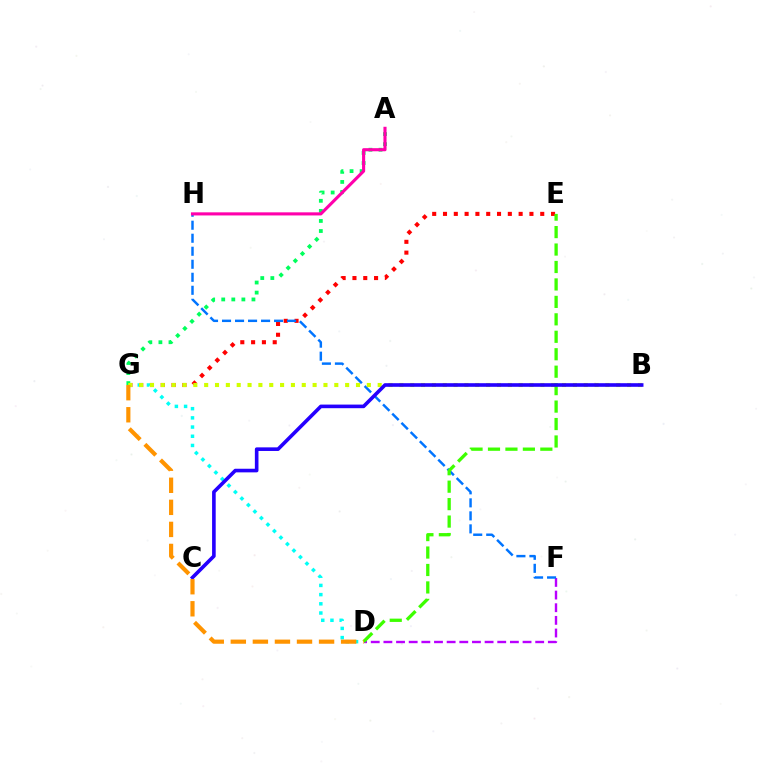{('D', 'G'): [{'color': '#00fff6', 'line_style': 'dotted', 'thickness': 2.5}, {'color': '#ff9400', 'line_style': 'dashed', 'thickness': 3.0}], ('E', 'G'): [{'color': '#ff0000', 'line_style': 'dotted', 'thickness': 2.94}], ('A', 'G'): [{'color': '#00ff5c', 'line_style': 'dotted', 'thickness': 2.74}], ('D', 'F'): [{'color': '#b900ff', 'line_style': 'dashed', 'thickness': 1.72}], ('F', 'H'): [{'color': '#0074ff', 'line_style': 'dashed', 'thickness': 1.77}], ('A', 'H'): [{'color': '#ff00ac', 'line_style': 'solid', 'thickness': 2.24}], ('B', 'G'): [{'color': '#d1ff00', 'line_style': 'dotted', 'thickness': 2.95}], ('D', 'E'): [{'color': '#3dff00', 'line_style': 'dashed', 'thickness': 2.37}], ('B', 'C'): [{'color': '#2500ff', 'line_style': 'solid', 'thickness': 2.6}]}